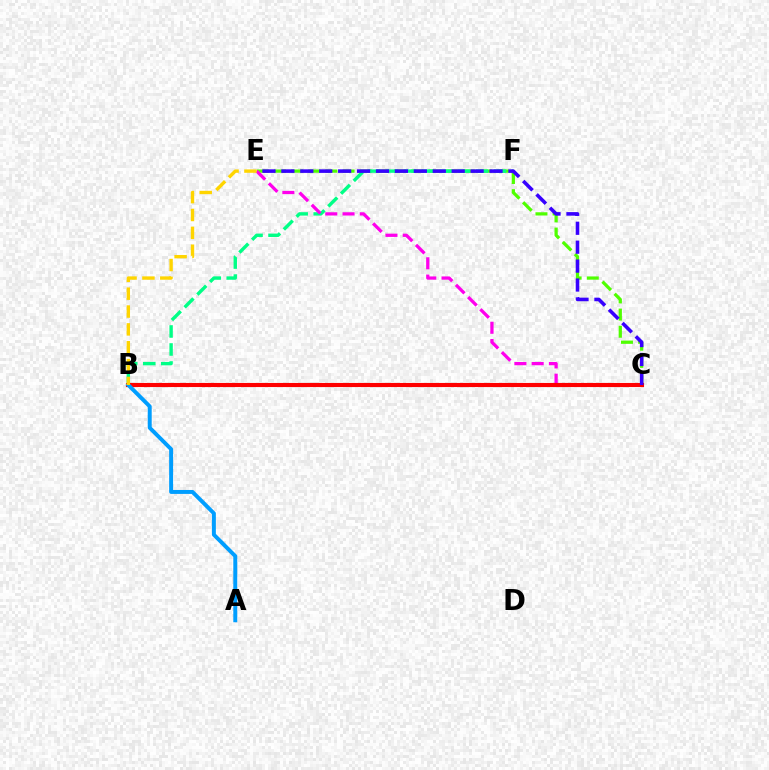{('C', 'E'): [{'color': '#4fff00', 'line_style': 'dashed', 'thickness': 2.33}, {'color': '#ff00ed', 'line_style': 'dashed', 'thickness': 2.34}, {'color': '#3700ff', 'line_style': 'dashed', 'thickness': 2.57}], ('B', 'F'): [{'color': '#00ff86', 'line_style': 'dashed', 'thickness': 2.45}], ('B', 'C'): [{'color': '#ff0000', 'line_style': 'solid', 'thickness': 2.96}], ('A', 'B'): [{'color': '#009eff', 'line_style': 'solid', 'thickness': 2.84}], ('B', 'E'): [{'color': '#ffd500', 'line_style': 'dashed', 'thickness': 2.43}]}